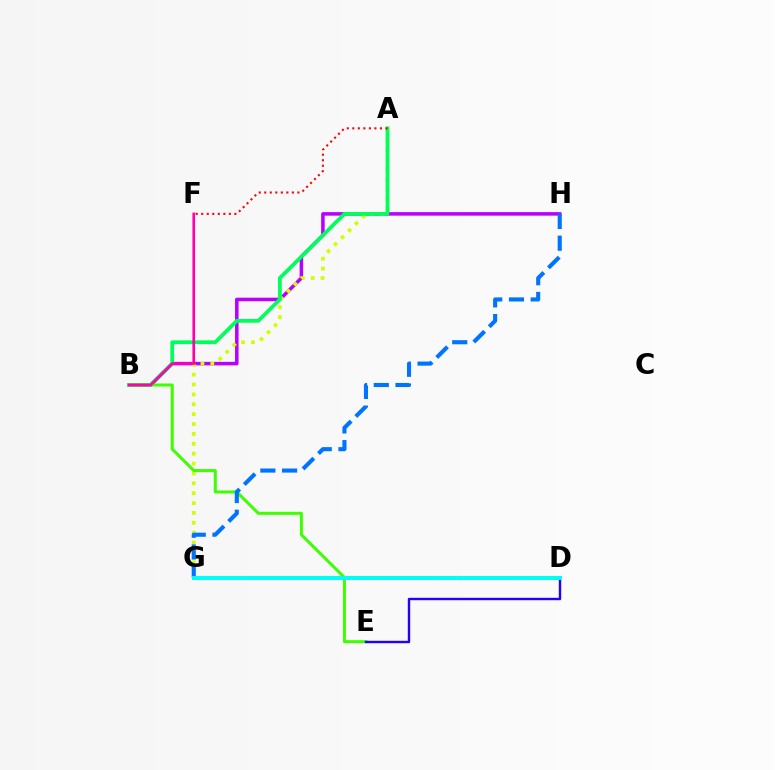{('B', 'H'): [{'color': '#b900ff', 'line_style': 'solid', 'thickness': 2.53}], ('A', 'G'): [{'color': '#d1ff00', 'line_style': 'dotted', 'thickness': 2.68}], ('A', 'B'): [{'color': '#00ff5c', 'line_style': 'solid', 'thickness': 2.71}], ('D', 'G'): [{'color': '#ff9400', 'line_style': 'dotted', 'thickness': 1.89}, {'color': '#00fff6', 'line_style': 'solid', 'thickness': 2.84}], ('B', 'E'): [{'color': '#3dff00', 'line_style': 'solid', 'thickness': 2.16}], ('D', 'E'): [{'color': '#2500ff', 'line_style': 'solid', 'thickness': 1.73}], ('B', 'F'): [{'color': '#ff00ac', 'line_style': 'solid', 'thickness': 1.91}], ('G', 'H'): [{'color': '#0074ff', 'line_style': 'dashed', 'thickness': 2.95}], ('A', 'F'): [{'color': '#ff0000', 'line_style': 'dotted', 'thickness': 1.5}]}